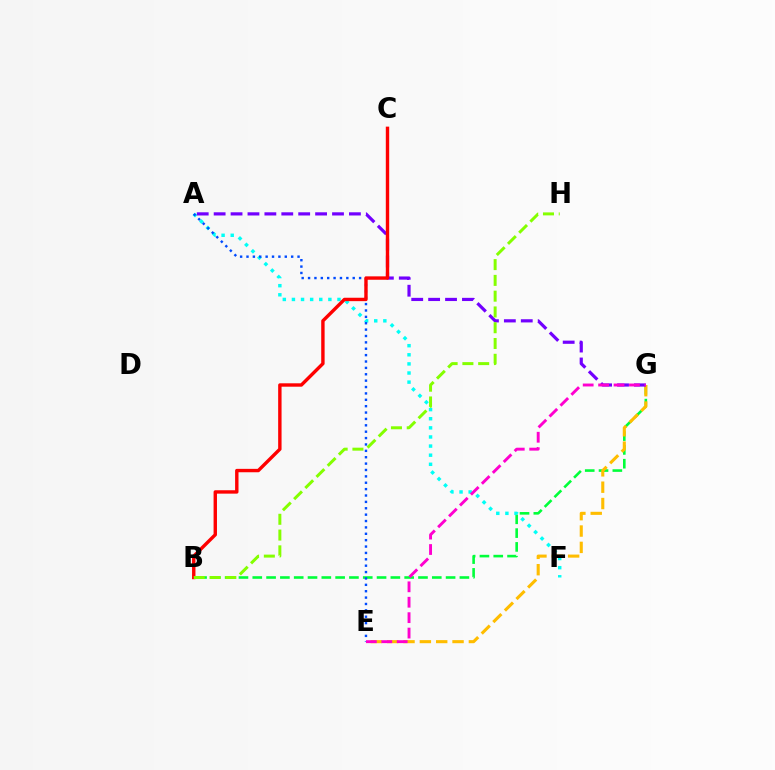{('B', 'G'): [{'color': '#00ff39', 'line_style': 'dashed', 'thickness': 1.88}], ('A', 'F'): [{'color': '#00fff6', 'line_style': 'dotted', 'thickness': 2.48}], ('E', 'G'): [{'color': '#ffbd00', 'line_style': 'dashed', 'thickness': 2.22}, {'color': '#ff00cf', 'line_style': 'dashed', 'thickness': 2.09}], ('A', 'E'): [{'color': '#004bff', 'line_style': 'dotted', 'thickness': 1.73}], ('A', 'G'): [{'color': '#7200ff', 'line_style': 'dashed', 'thickness': 2.3}], ('B', 'C'): [{'color': '#ff0000', 'line_style': 'solid', 'thickness': 2.45}], ('B', 'H'): [{'color': '#84ff00', 'line_style': 'dashed', 'thickness': 2.14}]}